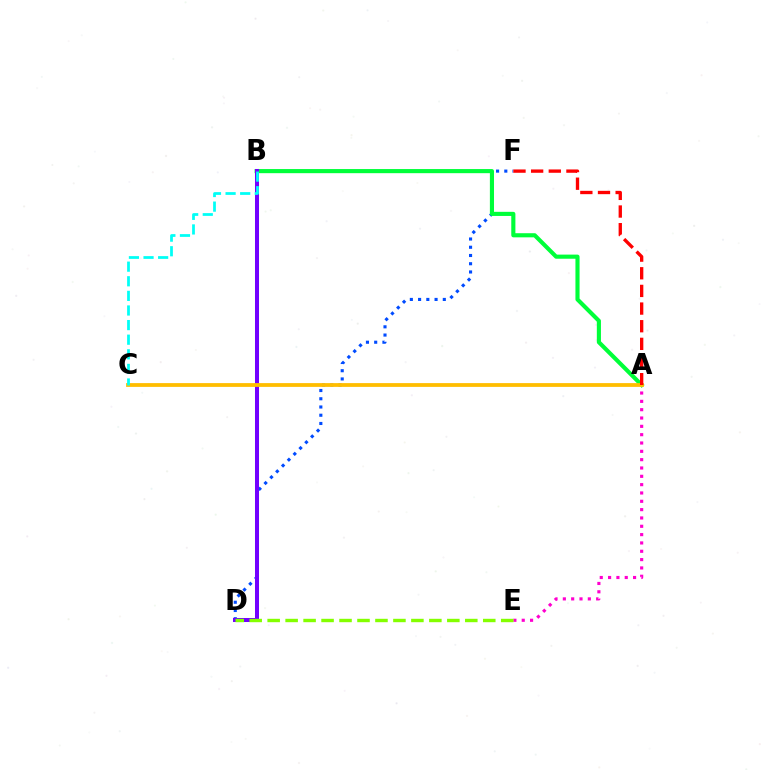{('D', 'F'): [{'color': '#004bff', 'line_style': 'dotted', 'thickness': 2.24}], ('A', 'B'): [{'color': '#00ff39', 'line_style': 'solid', 'thickness': 2.97}], ('B', 'D'): [{'color': '#7200ff', 'line_style': 'solid', 'thickness': 2.89}], ('A', 'E'): [{'color': '#ff00cf', 'line_style': 'dotted', 'thickness': 2.26}], ('A', 'C'): [{'color': '#ffbd00', 'line_style': 'solid', 'thickness': 2.72}], ('B', 'C'): [{'color': '#00fff6', 'line_style': 'dashed', 'thickness': 1.98}], ('A', 'F'): [{'color': '#ff0000', 'line_style': 'dashed', 'thickness': 2.4}], ('D', 'E'): [{'color': '#84ff00', 'line_style': 'dashed', 'thickness': 2.44}]}